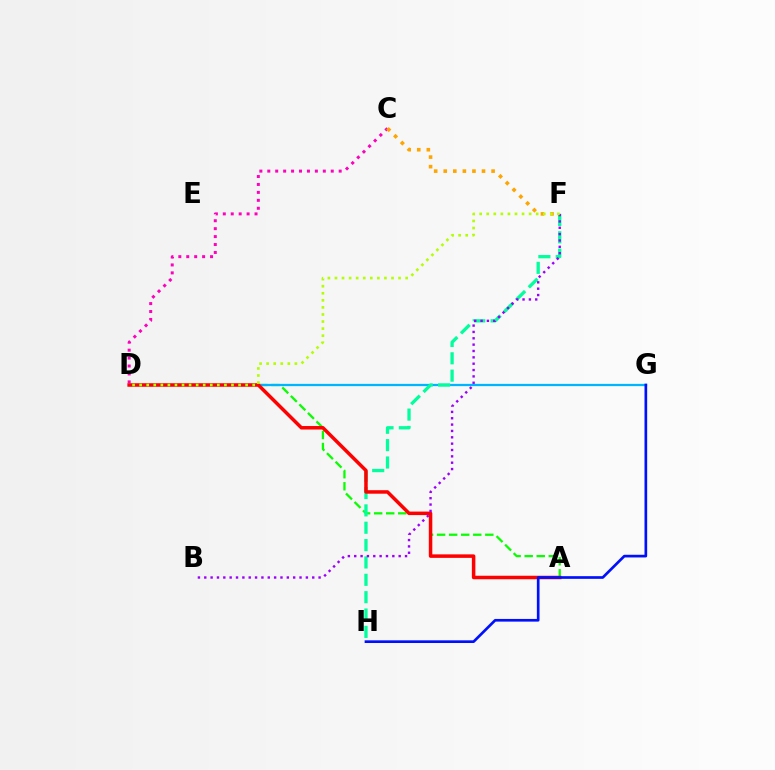{('C', 'D'): [{'color': '#ff00bd', 'line_style': 'dotted', 'thickness': 2.16}], ('A', 'D'): [{'color': '#08ff00', 'line_style': 'dashed', 'thickness': 1.64}, {'color': '#ff0000', 'line_style': 'solid', 'thickness': 2.52}], ('D', 'G'): [{'color': '#00b5ff', 'line_style': 'solid', 'thickness': 1.63}], ('F', 'H'): [{'color': '#00ff9d', 'line_style': 'dashed', 'thickness': 2.36}], ('G', 'H'): [{'color': '#0010ff', 'line_style': 'solid', 'thickness': 1.93}], ('C', 'F'): [{'color': '#ffa500', 'line_style': 'dotted', 'thickness': 2.6}], ('B', 'F'): [{'color': '#9b00ff', 'line_style': 'dotted', 'thickness': 1.73}], ('D', 'F'): [{'color': '#b3ff00', 'line_style': 'dotted', 'thickness': 1.92}]}